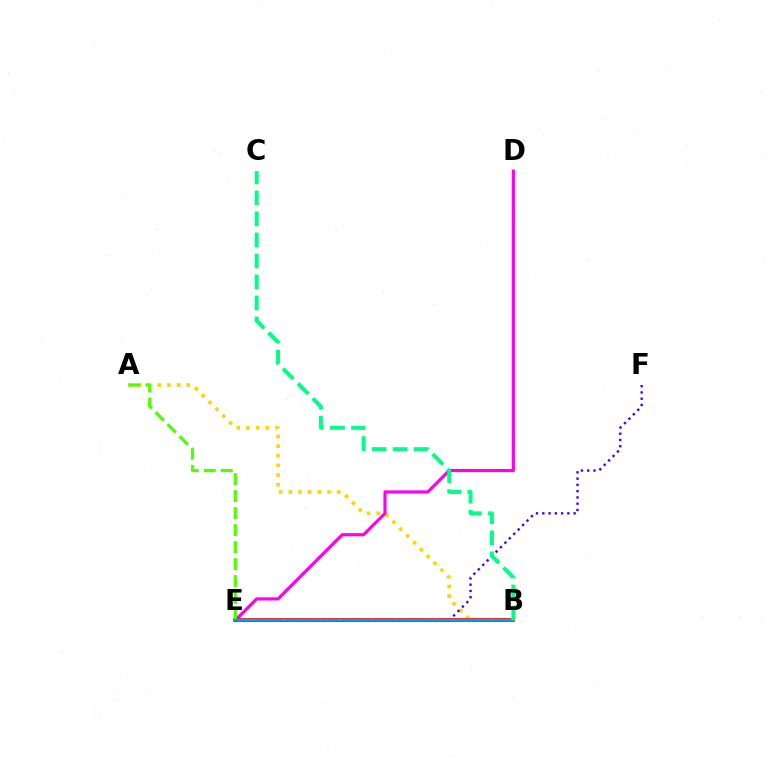{('A', 'B'): [{'color': '#ffd500', 'line_style': 'dotted', 'thickness': 2.63}], ('E', 'F'): [{'color': '#3700ff', 'line_style': 'dotted', 'thickness': 1.7}], ('D', 'E'): [{'color': '#ff00ed', 'line_style': 'solid', 'thickness': 2.27}], ('B', 'E'): [{'color': '#ff0000', 'line_style': 'solid', 'thickness': 2.63}, {'color': '#009eff', 'line_style': 'solid', 'thickness': 1.56}], ('A', 'E'): [{'color': '#4fff00', 'line_style': 'dashed', 'thickness': 2.31}], ('B', 'C'): [{'color': '#00ff86', 'line_style': 'dashed', 'thickness': 2.85}]}